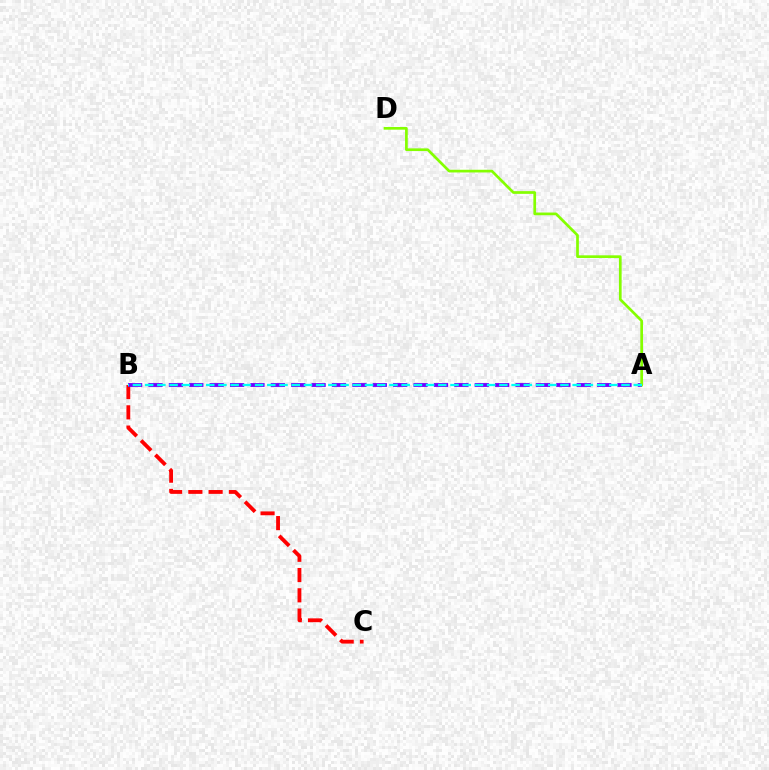{('B', 'C'): [{'color': '#ff0000', 'line_style': 'dashed', 'thickness': 2.75}], ('A', 'B'): [{'color': '#7200ff', 'line_style': 'dashed', 'thickness': 2.77}, {'color': '#00fff6', 'line_style': 'dashed', 'thickness': 1.66}], ('A', 'D'): [{'color': '#84ff00', 'line_style': 'solid', 'thickness': 1.95}]}